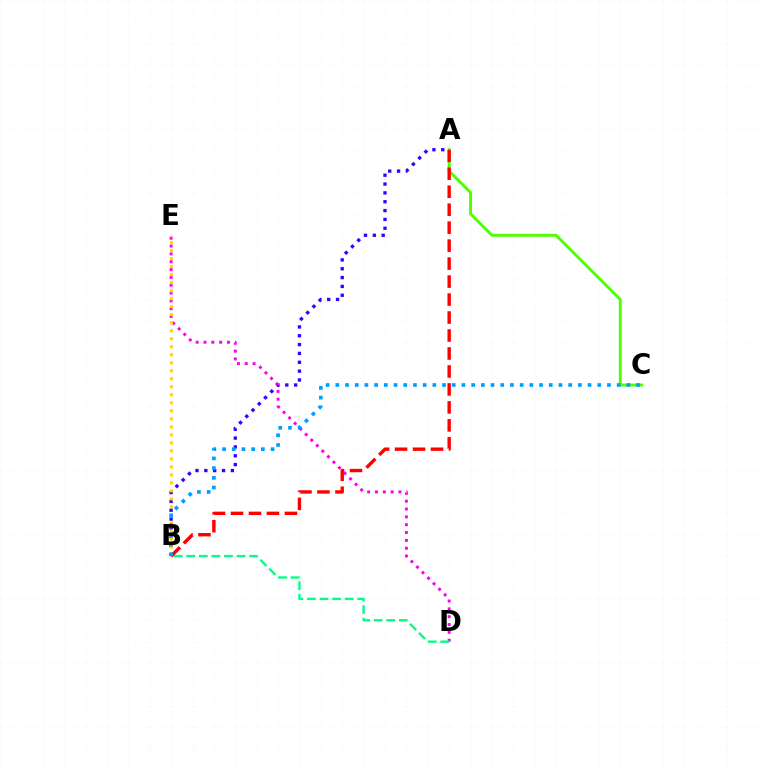{('A', 'B'): [{'color': '#3700ff', 'line_style': 'dotted', 'thickness': 2.4}, {'color': '#ff0000', 'line_style': 'dashed', 'thickness': 2.44}], ('D', 'E'): [{'color': '#ff00ed', 'line_style': 'dotted', 'thickness': 2.13}], ('A', 'C'): [{'color': '#4fff00', 'line_style': 'solid', 'thickness': 2.1}], ('B', 'E'): [{'color': '#ffd500', 'line_style': 'dotted', 'thickness': 2.18}], ('B', 'D'): [{'color': '#00ff86', 'line_style': 'dashed', 'thickness': 1.71}], ('B', 'C'): [{'color': '#009eff', 'line_style': 'dotted', 'thickness': 2.64}]}